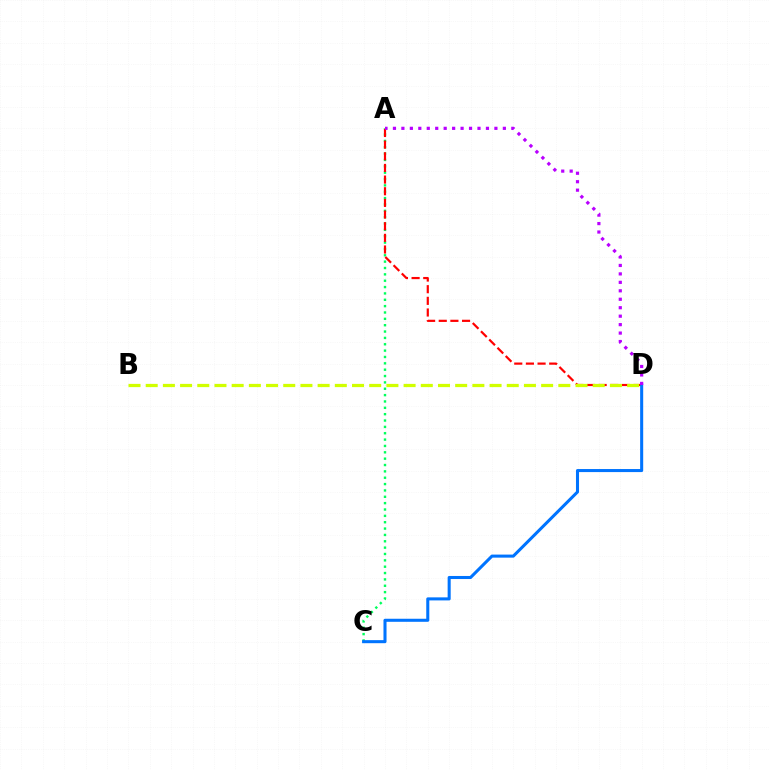{('A', 'C'): [{'color': '#00ff5c', 'line_style': 'dotted', 'thickness': 1.73}], ('A', 'D'): [{'color': '#ff0000', 'line_style': 'dashed', 'thickness': 1.58}, {'color': '#b900ff', 'line_style': 'dotted', 'thickness': 2.3}], ('C', 'D'): [{'color': '#0074ff', 'line_style': 'solid', 'thickness': 2.2}], ('B', 'D'): [{'color': '#d1ff00', 'line_style': 'dashed', 'thickness': 2.34}]}